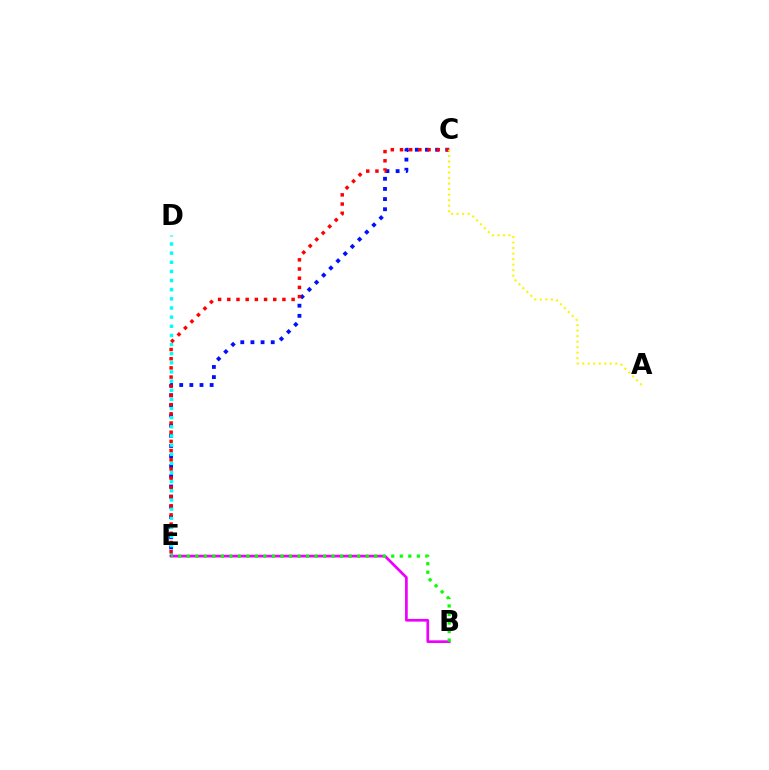{('C', 'E'): [{'color': '#0010ff', 'line_style': 'dotted', 'thickness': 2.76}, {'color': '#ff0000', 'line_style': 'dotted', 'thickness': 2.5}], ('D', 'E'): [{'color': '#00fff6', 'line_style': 'dotted', 'thickness': 2.48}], ('B', 'E'): [{'color': '#ee00ff', 'line_style': 'solid', 'thickness': 1.95}, {'color': '#08ff00', 'line_style': 'dotted', 'thickness': 2.32}], ('A', 'C'): [{'color': '#fcf500', 'line_style': 'dotted', 'thickness': 1.5}]}